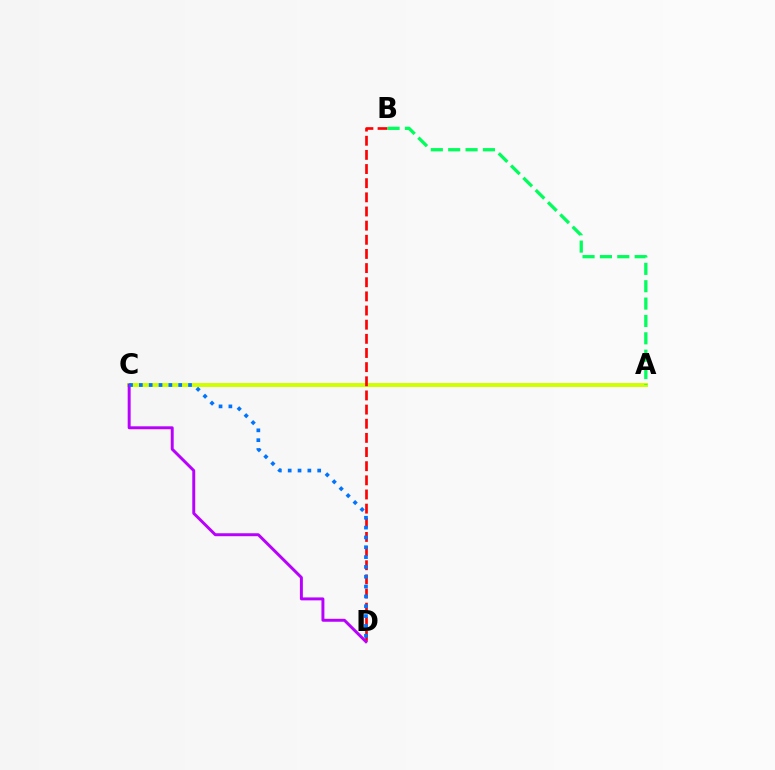{('A', 'C'): [{'color': '#d1ff00', 'line_style': 'solid', 'thickness': 2.85}], ('B', 'D'): [{'color': '#ff0000', 'line_style': 'dashed', 'thickness': 1.92}], ('A', 'B'): [{'color': '#00ff5c', 'line_style': 'dashed', 'thickness': 2.36}], ('C', 'D'): [{'color': '#b900ff', 'line_style': 'solid', 'thickness': 2.12}, {'color': '#0074ff', 'line_style': 'dotted', 'thickness': 2.67}]}